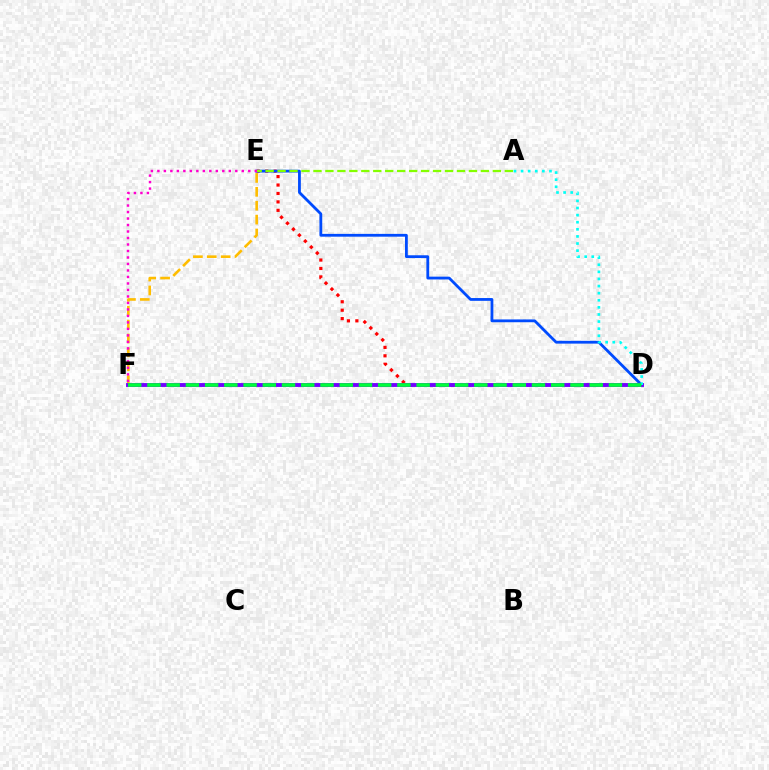{('D', 'E'): [{'color': '#ff0000', 'line_style': 'dotted', 'thickness': 2.29}, {'color': '#004bff', 'line_style': 'solid', 'thickness': 2.02}], ('E', 'F'): [{'color': '#ffbd00', 'line_style': 'dashed', 'thickness': 1.89}, {'color': '#ff00cf', 'line_style': 'dotted', 'thickness': 1.76}], ('D', 'F'): [{'color': '#7200ff', 'line_style': 'solid', 'thickness': 2.79}, {'color': '#00ff39', 'line_style': 'dashed', 'thickness': 2.61}], ('A', 'D'): [{'color': '#00fff6', 'line_style': 'dotted', 'thickness': 1.93}], ('A', 'E'): [{'color': '#84ff00', 'line_style': 'dashed', 'thickness': 1.62}]}